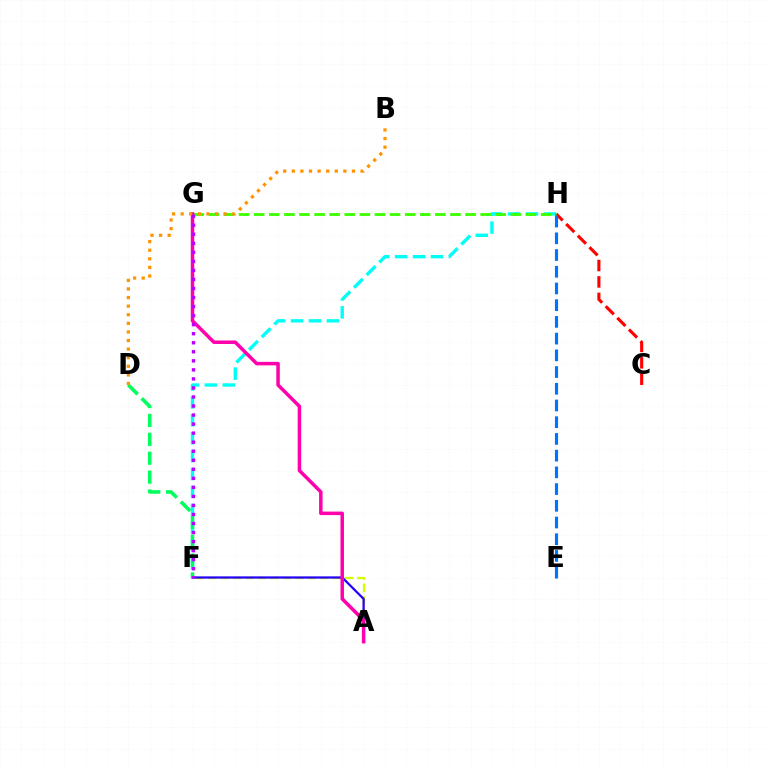{('A', 'F'): [{'color': '#d1ff00', 'line_style': 'dashed', 'thickness': 1.69}, {'color': '#2500ff', 'line_style': 'solid', 'thickness': 1.62}], ('F', 'H'): [{'color': '#00fff6', 'line_style': 'dashed', 'thickness': 2.43}], ('C', 'H'): [{'color': '#ff0000', 'line_style': 'dashed', 'thickness': 2.23}], ('G', 'H'): [{'color': '#3dff00', 'line_style': 'dashed', 'thickness': 2.05}], ('D', 'F'): [{'color': '#00ff5c', 'line_style': 'dashed', 'thickness': 2.56}], ('A', 'G'): [{'color': '#ff00ac', 'line_style': 'solid', 'thickness': 2.52}], ('B', 'D'): [{'color': '#ff9400', 'line_style': 'dotted', 'thickness': 2.33}], ('F', 'G'): [{'color': '#b900ff', 'line_style': 'dotted', 'thickness': 2.46}], ('E', 'H'): [{'color': '#0074ff', 'line_style': 'dashed', 'thickness': 2.27}]}